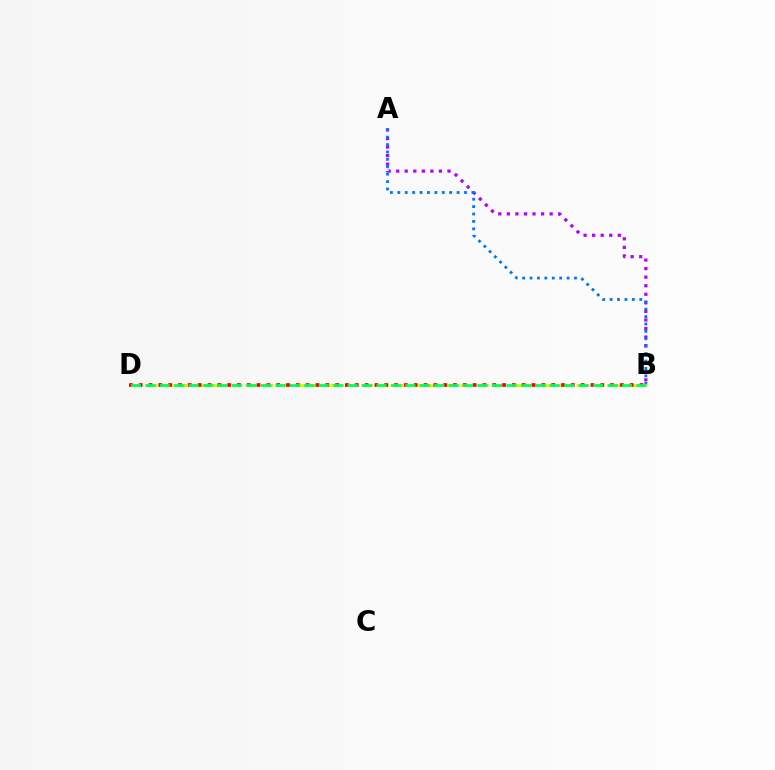{('A', 'B'): [{'color': '#b900ff', 'line_style': 'dotted', 'thickness': 2.32}, {'color': '#0074ff', 'line_style': 'dotted', 'thickness': 2.01}], ('B', 'D'): [{'color': '#d1ff00', 'line_style': 'dashed', 'thickness': 2.25}, {'color': '#ff0000', 'line_style': 'dotted', 'thickness': 2.67}, {'color': '#00ff5c', 'line_style': 'dashed', 'thickness': 1.96}]}